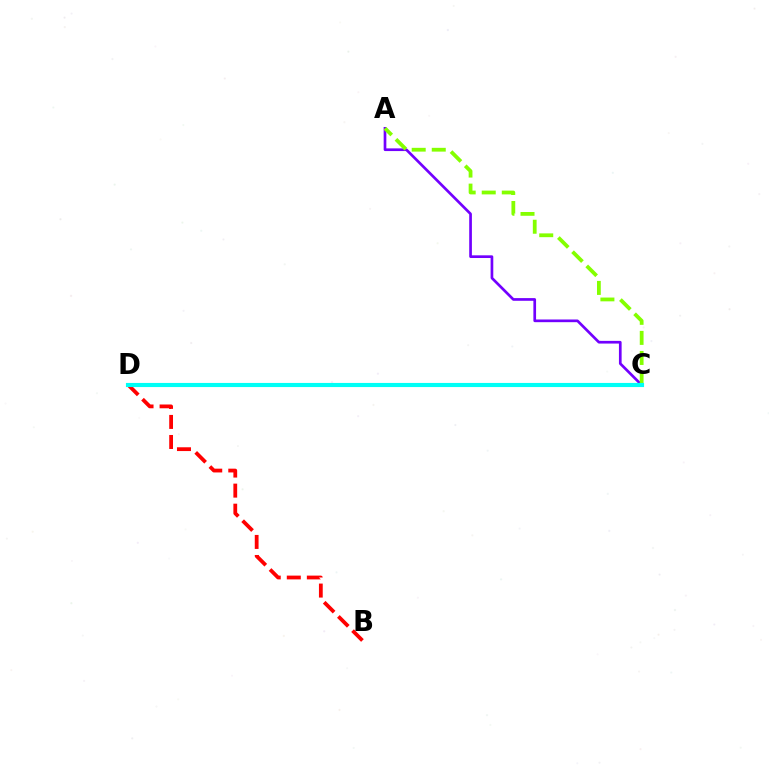{('B', 'D'): [{'color': '#ff0000', 'line_style': 'dashed', 'thickness': 2.72}], ('A', 'C'): [{'color': '#7200ff', 'line_style': 'solid', 'thickness': 1.93}, {'color': '#84ff00', 'line_style': 'dashed', 'thickness': 2.72}], ('C', 'D'): [{'color': '#00fff6', 'line_style': 'solid', 'thickness': 2.97}]}